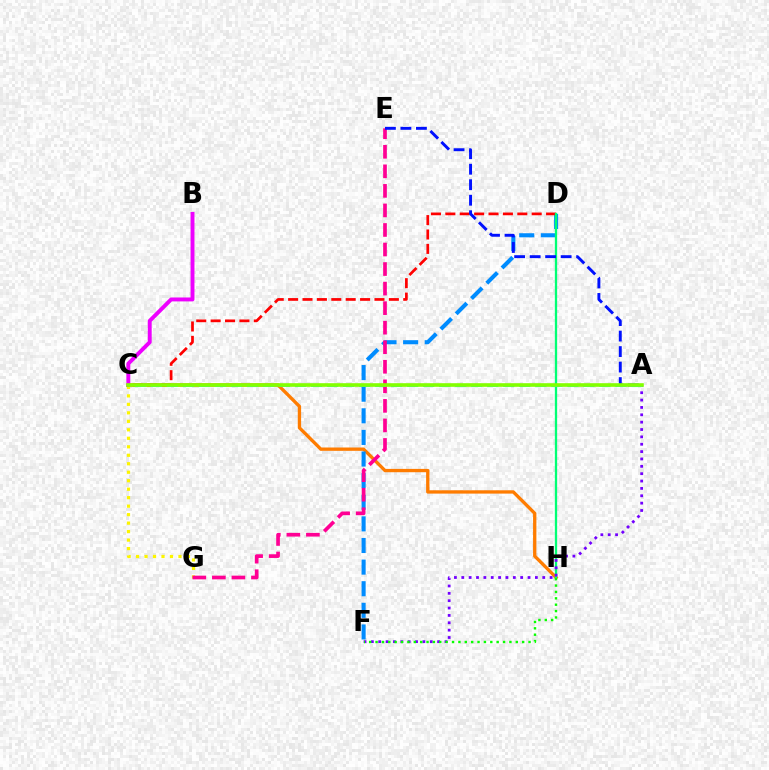{('C', 'H'): [{'color': '#ff7c00', 'line_style': 'solid', 'thickness': 2.39}], ('D', 'F'): [{'color': '#008cff', 'line_style': 'dashed', 'thickness': 2.94}], ('C', 'G'): [{'color': '#fcf500', 'line_style': 'dotted', 'thickness': 2.3}], ('E', 'G'): [{'color': '#ff0094', 'line_style': 'dashed', 'thickness': 2.66}], ('C', 'D'): [{'color': '#ff0000', 'line_style': 'dashed', 'thickness': 1.95}], ('D', 'H'): [{'color': '#00ff74', 'line_style': 'solid', 'thickness': 1.65}], ('A', 'F'): [{'color': '#7200ff', 'line_style': 'dotted', 'thickness': 2.0}], ('B', 'C'): [{'color': '#ee00ff', 'line_style': 'solid', 'thickness': 2.82}], ('A', 'E'): [{'color': '#0010ff', 'line_style': 'dashed', 'thickness': 2.11}], ('F', 'H'): [{'color': '#08ff00', 'line_style': 'dotted', 'thickness': 1.73}], ('A', 'C'): [{'color': '#00fff6', 'line_style': 'dashed', 'thickness': 2.18}, {'color': '#84ff00', 'line_style': 'solid', 'thickness': 2.6}]}